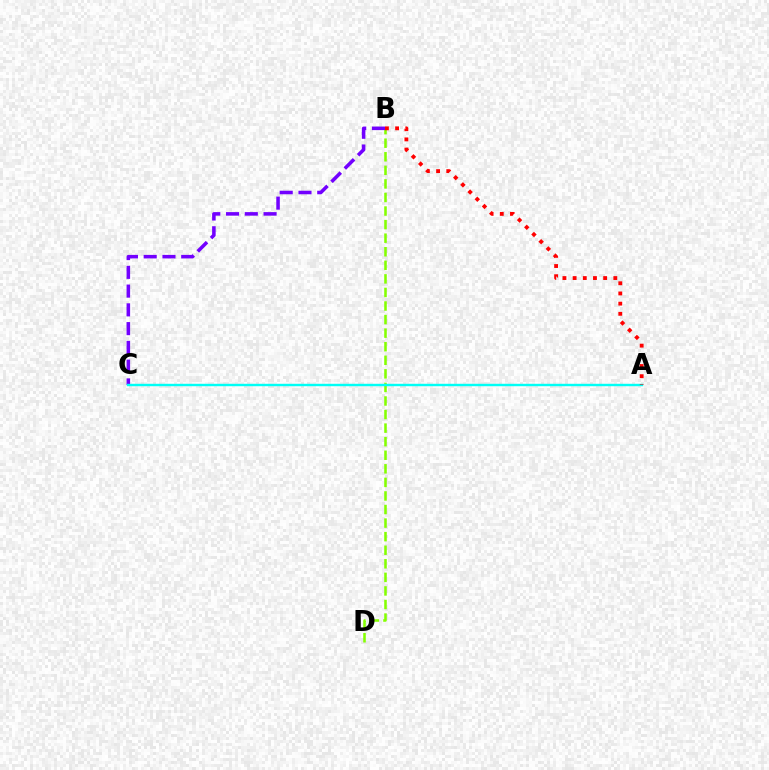{('B', 'D'): [{'color': '#84ff00', 'line_style': 'dashed', 'thickness': 1.84}], ('B', 'C'): [{'color': '#7200ff', 'line_style': 'dashed', 'thickness': 2.55}], ('A', 'C'): [{'color': '#00fff6', 'line_style': 'solid', 'thickness': 1.74}], ('A', 'B'): [{'color': '#ff0000', 'line_style': 'dotted', 'thickness': 2.76}]}